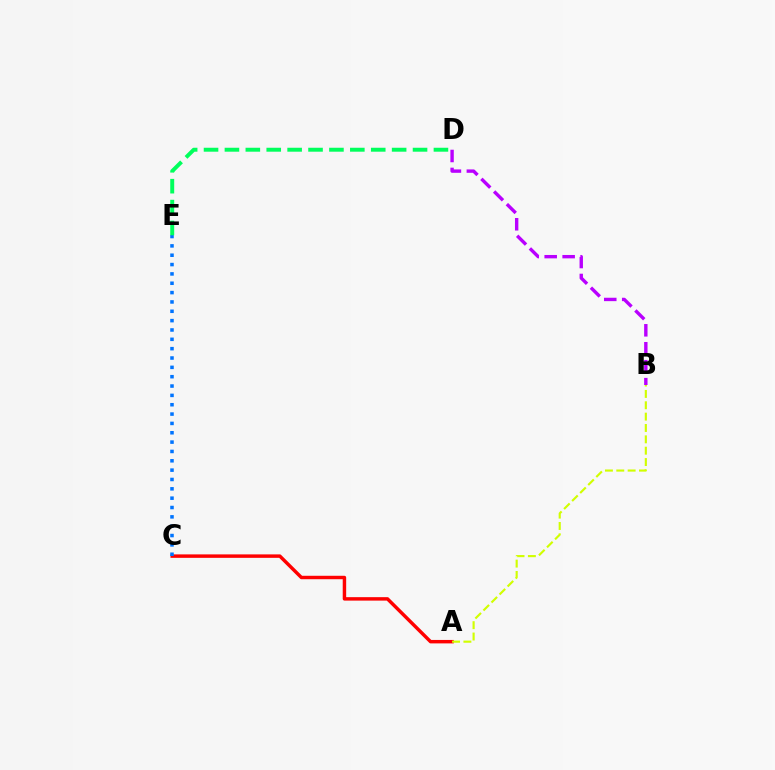{('A', 'C'): [{'color': '#ff0000', 'line_style': 'solid', 'thickness': 2.48}], ('A', 'B'): [{'color': '#d1ff00', 'line_style': 'dashed', 'thickness': 1.54}], ('B', 'D'): [{'color': '#b900ff', 'line_style': 'dashed', 'thickness': 2.44}], ('C', 'E'): [{'color': '#0074ff', 'line_style': 'dotted', 'thickness': 2.54}], ('D', 'E'): [{'color': '#00ff5c', 'line_style': 'dashed', 'thickness': 2.84}]}